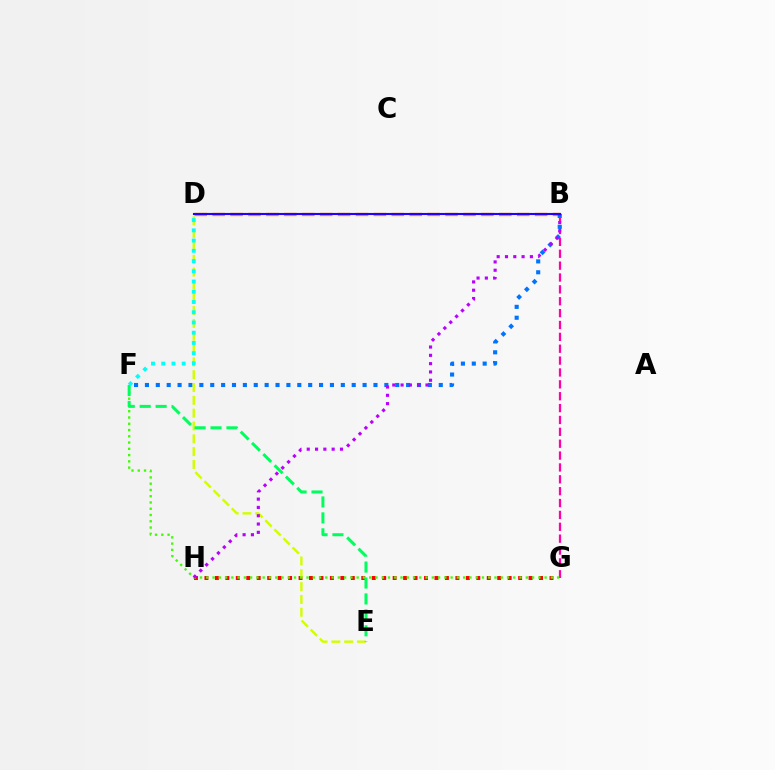{('B', 'D'): [{'color': '#ff9400', 'line_style': 'dashed', 'thickness': 2.43}, {'color': '#2500ff', 'line_style': 'solid', 'thickness': 1.52}], ('B', 'G'): [{'color': '#ff00ac', 'line_style': 'dashed', 'thickness': 1.61}], ('B', 'F'): [{'color': '#0074ff', 'line_style': 'dotted', 'thickness': 2.96}], ('G', 'H'): [{'color': '#ff0000', 'line_style': 'dotted', 'thickness': 2.84}], ('D', 'E'): [{'color': '#d1ff00', 'line_style': 'dashed', 'thickness': 1.74}], ('F', 'G'): [{'color': '#3dff00', 'line_style': 'dotted', 'thickness': 1.7}], ('E', 'F'): [{'color': '#00ff5c', 'line_style': 'dashed', 'thickness': 2.16}], ('B', 'H'): [{'color': '#b900ff', 'line_style': 'dotted', 'thickness': 2.26}], ('D', 'F'): [{'color': '#00fff6', 'line_style': 'dotted', 'thickness': 2.78}]}